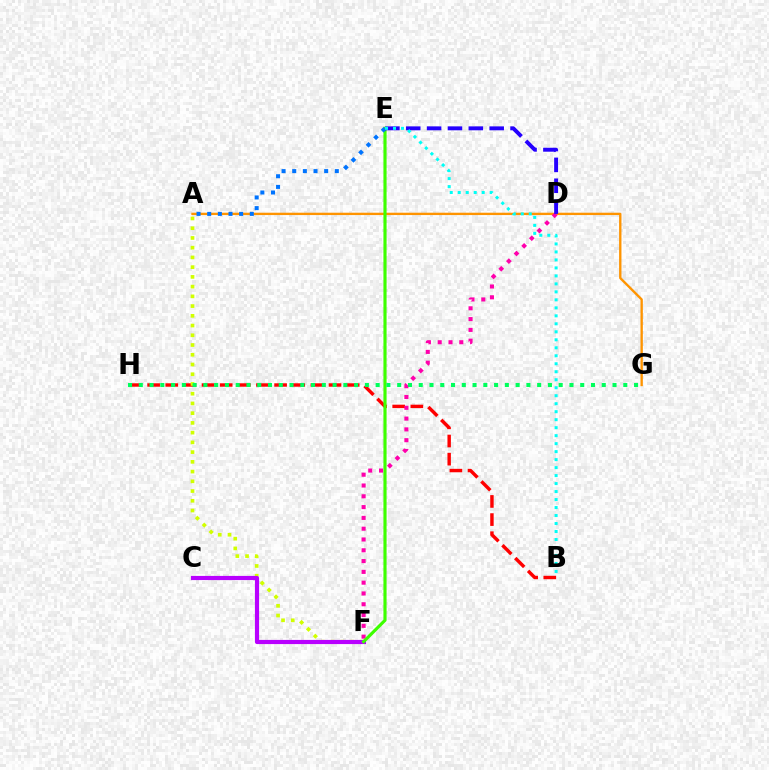{('B', 'H'): [{'color': '#ff0000', 'line_style': 'dashed', 'thickness': 2.46}], ('A', 'G'): [{'color': '#ff9400', 'line_style': 'solid', 'thickness': 1.69}], ('A', 'F'): [{'color': '#d1ff00', 'line_style': 'dotted', 'thickness': 2.64}], ('C', 'F'): [{'color': '#b900ff', 'line_style': 'solid', 'thickness': 3.0}], ('D', 'F'): [{'color': '#ff00ac', 'line_style': 'dotted', 'thickness': 2.93}], ('E', 'F'): [{'color': '#3dff00', 'line_style': 'solid', 'thickness': 2.27}], ('A', 'E'): [{'color': '#0074ff', 'line_style': 'dotted', 'thickness': 2.89}], ('D', 'E'): [{'color': '#2500ff', 'line_style': 'dashed', 'thickness': 2.83}], ('B', 'E'): [{'color': '#00fff6', 'line_style': 'dotted', 'thickness': 2.17}], ('G', 'H'): [{'color': '#00ff5c', 'line_style': 'dotted', 'thickness': 2.93}]}